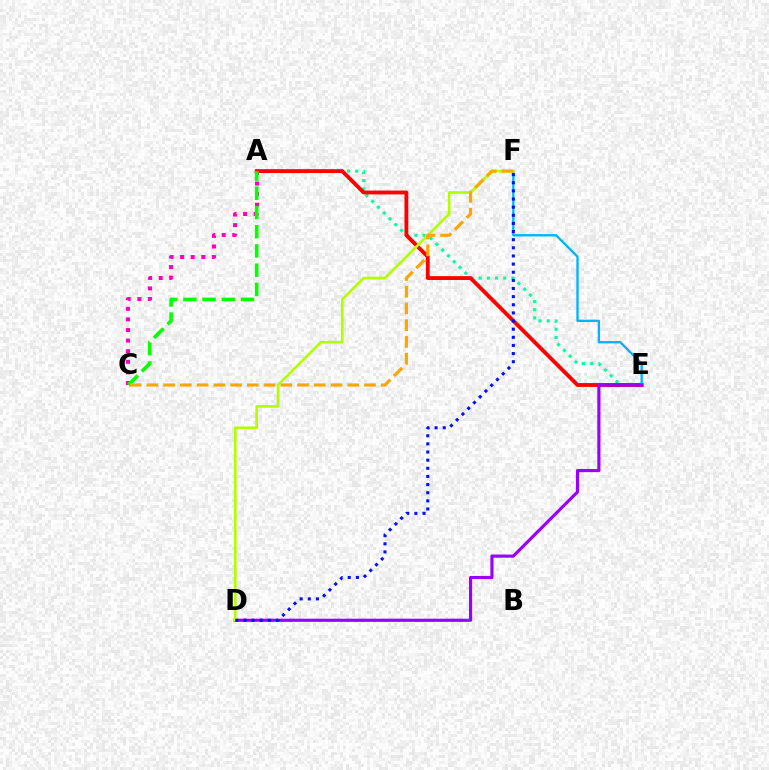{('A', 'C'): [{'color': '#ff00bd', 'line_style': 'dotted', 'thickness': 2.88}, {'color': '#08ff00', 'line_style': 'dashed', 'thickness': 2.61}], ('A', 'E'): [{'color': '#00ff9d', 'line_style': 'dotted', 'thickness': 2.23}, {'color': '#ff0000', 'line_style': 'solid', 'thickness': 2.77}], ('E', 'F'): [{'color': '#00b5ff', 'line_style': 'solid', 'thickness': 1.69}], ('D', 'E'): [{'color': '#9b00ff', 'line_style': 'solid', 'thickness': 2.27}], ('D', 'F'): [{'color': '#b3ff00', 'line_style': 'solid', 'thickness': 1.91}, {'color': '#0010ff', 'line_style': 'dotted', 'thickness': 2.21}], ('C', 'F'): [{'color': '#ffa500', 'line_style': 'dashed', 'thickness': 2.27}]}